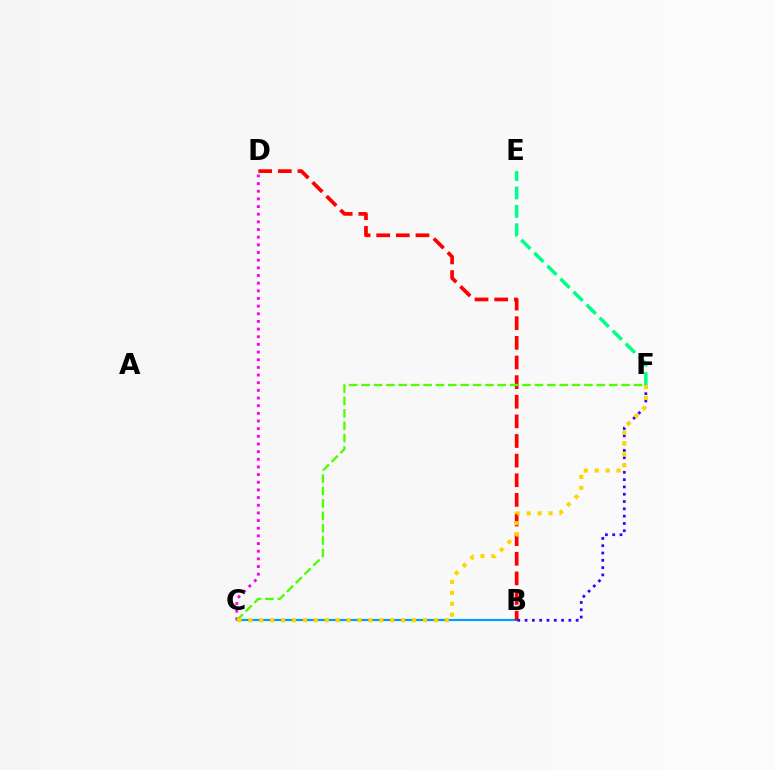{('B', 'C'): [{'color': '#009eff', 'line_style': 'solid', 'thickness': 1.57}], ('C', 'D'): [{'color': '#ff00ed', 'line_style': 'dotted', 'thickness': 2.08}], ('B', 'D'): [{'color': '#ff0000', 'line_style': 'dashed', 'thickness': 2.67}], ('B', 'F'): [{'color': '#3700ff', 'line_style': 'dotted', 'thickness': 1.98}], ('C', 'F'): [{'color': '#4fff00', 'line_style': 'dashed', 'thickness': 1.68}, {'color': '#ffd500', 'line_style': 'dotted', 'thickness': 2.97}], ('E', 'F'): [{'color': '#00ff86', 'line_style': 'dashed', 'thickness': 2.5}]}